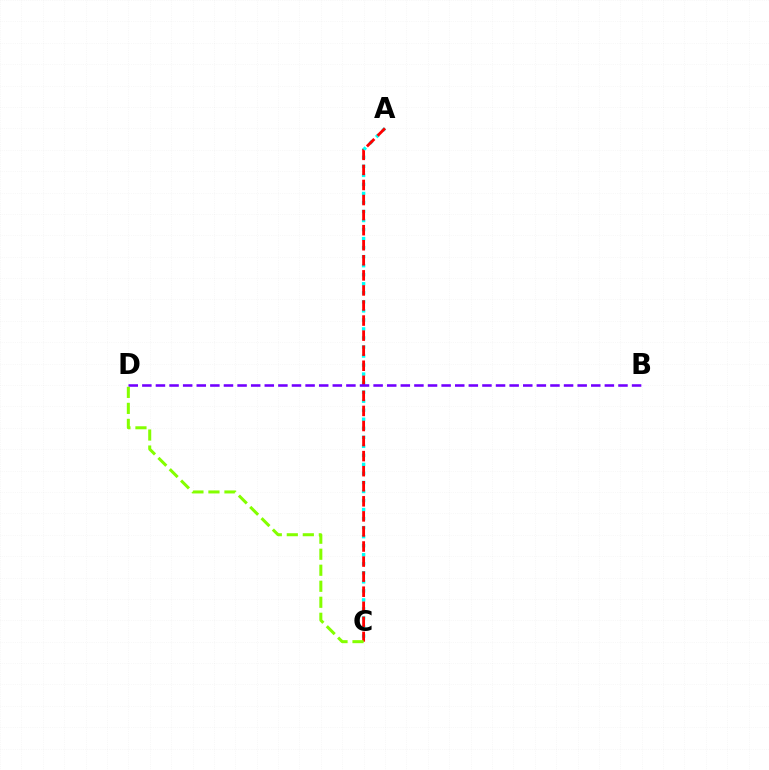{('A', 'C'): [{'color': '#00fff6', 'line_style': 'dotted', 'thickness': 2.45}, {'color': '#ff0000', 'line_style': 'dashed', 'thickness': 2.05}], ('B', 'D'): [{'color': '#7200ff', 'line_style': 'dashed', 'thickness': 1.85}], ('C', 'D'): [{'color': '#84ff00', 'line_style': 'dashed', 'thickness': 2.18}]}